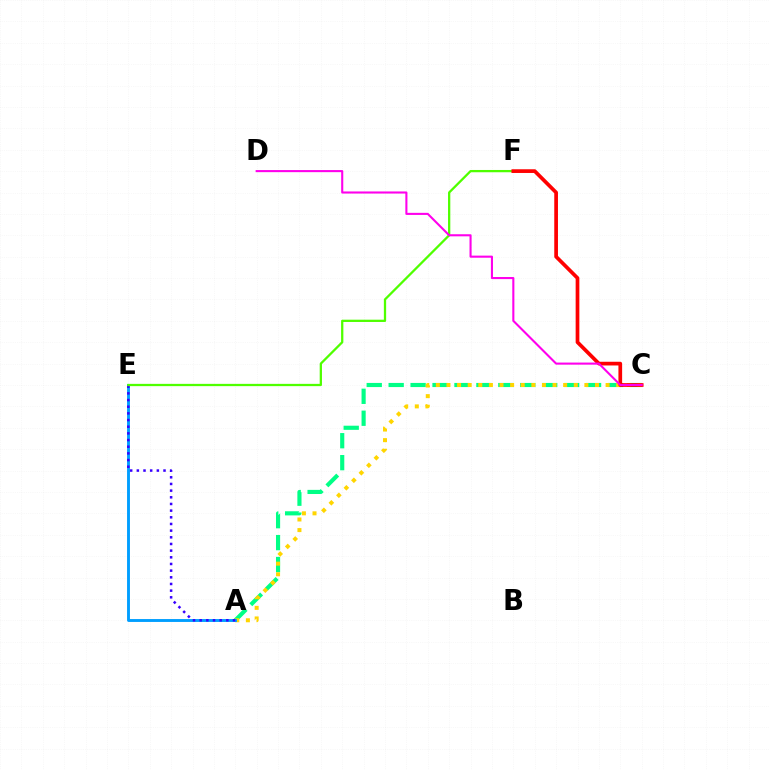{('A', 'C'): [{'color': '#00ff86', 'line_style': 'dashed', 'thickness': 2.98}, {'color': '#ffd500', 'line_style': 'dotted', 'thickness': 2.88}], ('A', 'E'): [{'color': '#009eff', 'line_style': 'solid', 'thickness': 2.08}, {'color': '#3700ff', 'line_style': 'dotted', 'thickness': 1.81}], ('E', 'F'): [{'color': '#4fff00', 'line_style': 'solid', 'thickness': 1.64}], ('C', 'F'): [{'color': '#ff0000', 'line_style': 'solid', 'thickness': 2.67}], ('C', 'D'): [{'color': '#ff00ed', 'line_style': 'solid', 'thickness': 1.51}]}